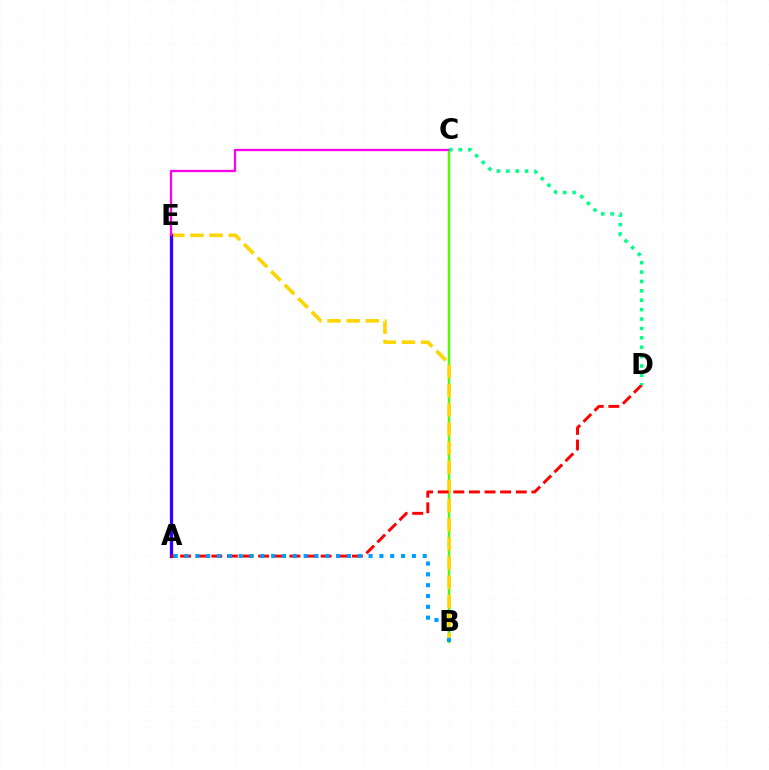{('B', 'C'): [{'color': '#4fff00', 'line_style': 'solid', 'thickness': 1.77}], ('B', 'E'): [{'color': '#ffd500', 'line_style': 'dashed', 'thickness': 2.6}], ('A', 'E'): [{'color': '#3700ff', 'line_style': 'solid', 'thickness': 2.36}], ('A', 'D'): [{'color': '#ff0000', 'line_style': 'dashed', 'thickness': 2.12}], ('C', 'E'): [{'color': '#ff00ed', 'line_style': 'solid', 'thickness': 1.63}], ('C', 'D'): [{'color': '#00ff86', 'line_style': 'dotted', 'thickness': 2.55}], ('A', 'B'): [{'color': '#009eff', 'line_style': 'dotted', 'thickness': 2.94}]}